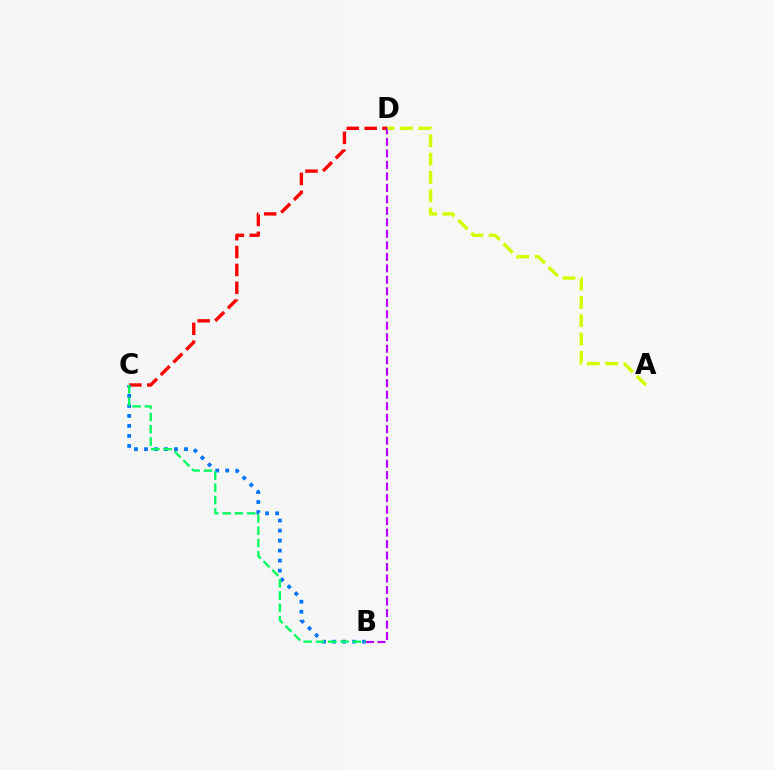{('C', 'D'): [{'color': '#ff0000', 'line_style': 'dashed', 'thickness': 2.43}], ('B', 'C'): [{'color': '#0074ff', 'line_style': 'dotted', 'thickness': 2.72}, {'color': '#00ff5c', 'line_style': 'dashed', 'thickness': 1.67}], ('B', 'D'): [{'color': '#b900ff', 'line_style': 'dashed', 'thickness': 1.56}], ('A', 'D'): [{'color': '#d1ff00', 'line_style': 'dashed', 'thickness': 2.49}]}